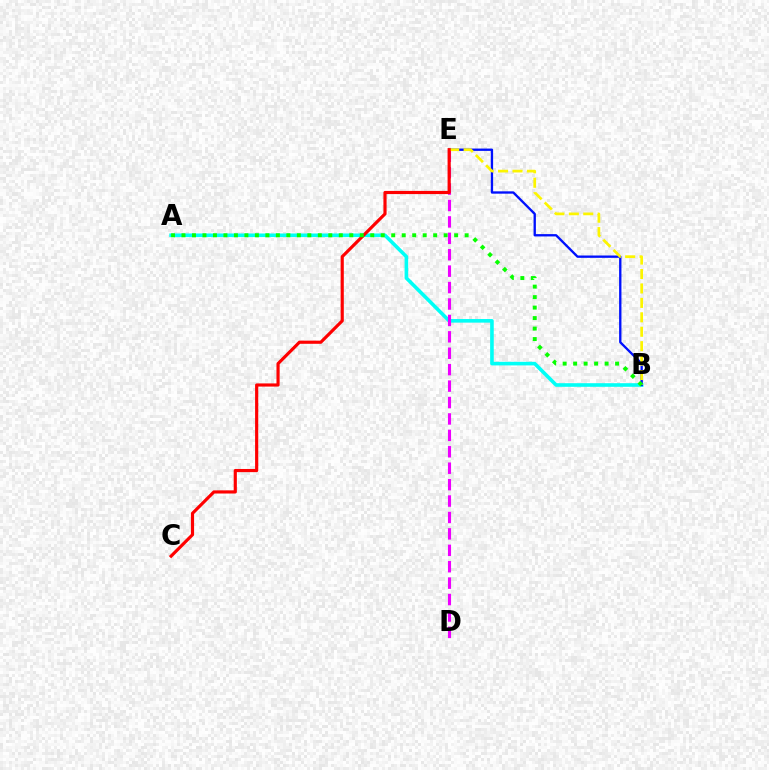{('A', 'B'): [{'color': '#00fff6', 'line_style': 'solid', 'thickness': 2.59}, {'color': '#08ff00', 'line_style': 'dotted', 'thickness': 2.85}], ('B', 'E'): [{'color': '#0010ff', 'line_style': 'solid', 'thickness': 1.68}, {'color': '#fcf500', 'line_style': 'dashed', 'thickness': 1.96}], ('D', 'E'): [{'color': '#ee00ff', 'line_style': 'dashed', 'thickness': 2.23}], ('C', 'E'): [{'color': '#ff0000', 'line_style': 'solid', 'thickness': 2.28}]}